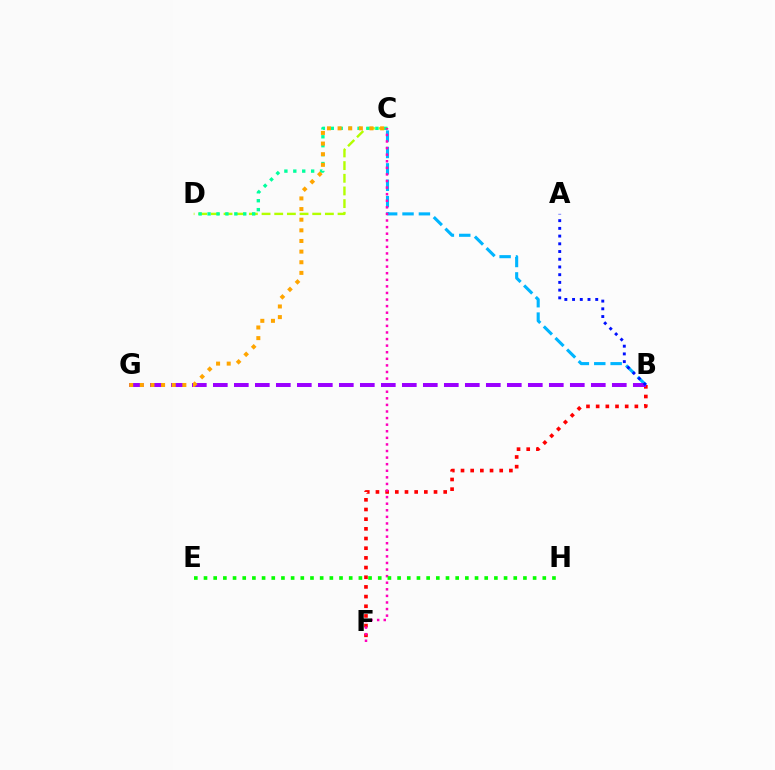{('C', 'D'): [{'color': '#b3ff00', 'line_style': 'dashed', 'thickness': 1.72}, {'color': '#00ff9d', 'line_style': 'dotted', 'thickness': 2.42}], ('B', 'F'): [{'color': '#ff0000', 'line_style': 'dotted', 'thickness': 2.63}], ('B', 'C'): [{'color': '#00b5ff', 'line_style': 'dashed', 'thickness': 2.23}], ('C', 'F'): [{'color': '#ff00bd', 'line_style': 'dotted', 'thickness': 1.79}], ('B', 'G'): [{'color': '#9b00ff', 'line_style': 'dashed', 'thickness': 2.85}], ('C', 'G'): [{'color': '#ffa500', 'line_style': 'dotted', 'thickness': 2.89}], ('E', 'H'): [{'color': '#08ff00', 'line_style': 'dotted', 'thickness': 2.63}], ('A', 'B'): [{'color': '#0010ff', 'line_style': 'dotted', 'thickness': 2.1}]}